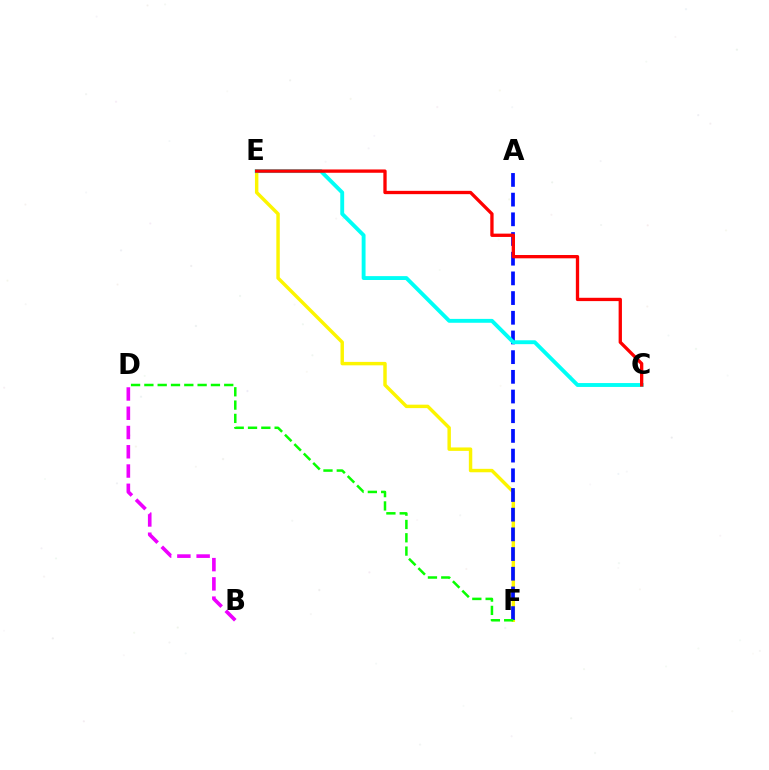{('E', 'F'): [{'color': '#fcf500', 'line_style': 'solid', 'thickness': 2.47}], ('A', 'F'): [{'color': '#0010ff', 'line_style': 'dashed', 'thickness': 2.67}], ('C', 'E'): [{'color': '#00fff6', 'line_style': 'solid', 'thickness': 2.79}, {'color': '#ff0000', 'line_style': 'solid', 'thickness': 2.38}], ('D', 'F'): [{'color': '#08ff00', 'line_style': 'dashed', 'thickness': 1.81}], ('B', 'D'): [{'color': '#ee00ff', 'line_style': 'dashed', 'thickness': 2.62}]}